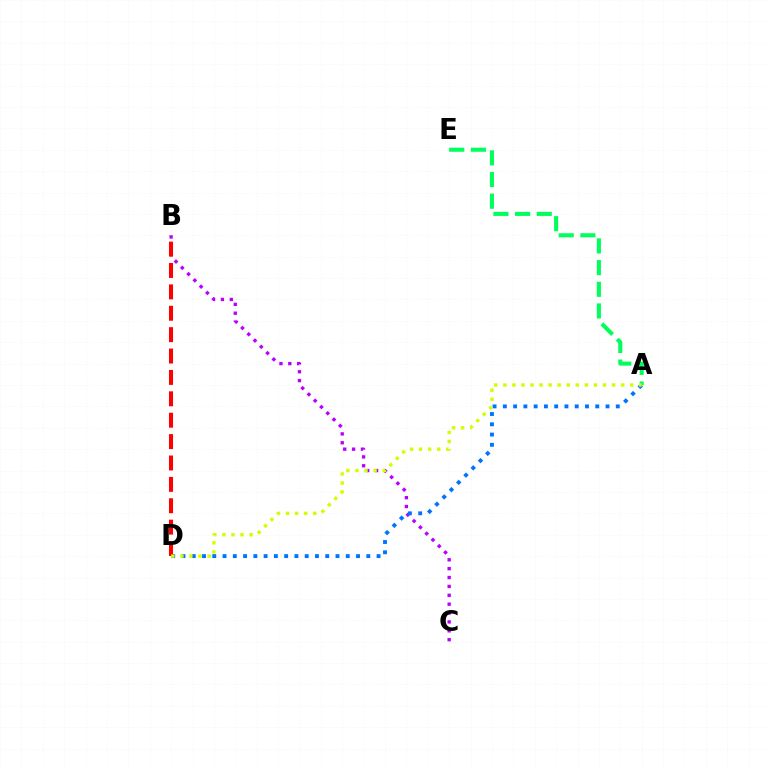{('A', 'E'): [{'color': '#00ff5c', 'line_style': 'dashed', 'thickness': 2.94}], ('B', 'C'): [{'color': '#b900ff', 'line_style': 'dotted', 'thickness': 2.41}], ('A', 'D'): [{'color': '#0074ff', 'line_style': 'dotted', 'thickness': 2.79}, {'color': '#d1ff00', 'line_style': 'dotted', 'thickness': 2.46}], ('B', 'D'): [{'color': '#ff0000', 'line_style': 'dashed', 'thickness': 2.91}]}